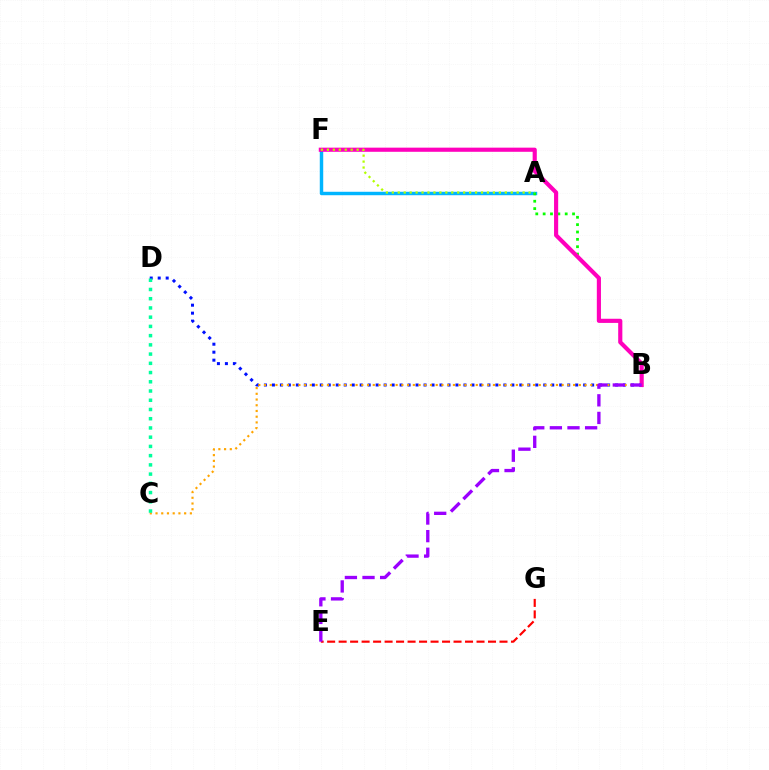{('A', 'F'): [{'color': '#00b5ff', 'line_style': 'solid', 'thickness': 2.48}, {'color': '#b3ff00', 'line_style': 'dotted', 'thickness': 1.62}], ('B', 'D'): [{'color': '#0010ff', 'line_style': 'dotted', 'thickness': 2.17}], ('B', 'C'): [{'color': '#ffa500', 'line_style': 'dotted', 'thickness': 1.56}], ('E', 'G'): [{'color': '#ff0000', 'line_style': 'dashed', 'thickness': 1.56}], ('A', 'B'): [{'color': '#08ff00', 'line_style': 'dotted', 'thickness': 2.0}], ('B', 'F'): [{'color': '#ff00bd', 'line_style': 'solid', 'thickness': 2.98}], ('B', 'E'): [{'color': '#9b00ff', 'line_style': 'dashed', 'thickness': 2.39}], ('C', 'D'): [{'color': '#00ff9d', 'line_style': 'dotted', 'thickness': 2.51}]}